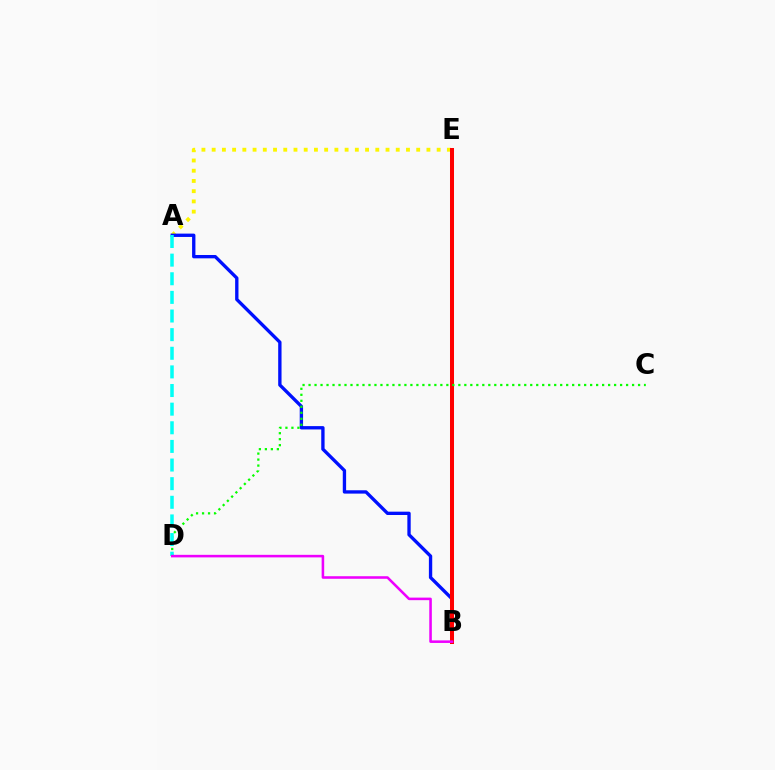{('A', 'E'): [{'color': '#fcf500', 'line_style': 'dotted', 'thickness': 2.78}], ('A', 'B'): [{'color': '#0010ff', 'line_style': 'solid', 'thickness': 2.4}], ('B', 'E'): [{'color': '#ff0000', 'line_style': 'solid', 'thickness': 2.89}], ('C', 'D'): [{'color': '#08ff00', 'line_style': 'dotted', 'thickness': 1.63}], ('A', 'D'): [{'color': '#00fff6', 'line_style': 'dashed', 'thickness': 2.53}], ('B', 'D'): [{'color': '#ee00ff', 'line_style': 'solid', 'thickness': 1.84}]}